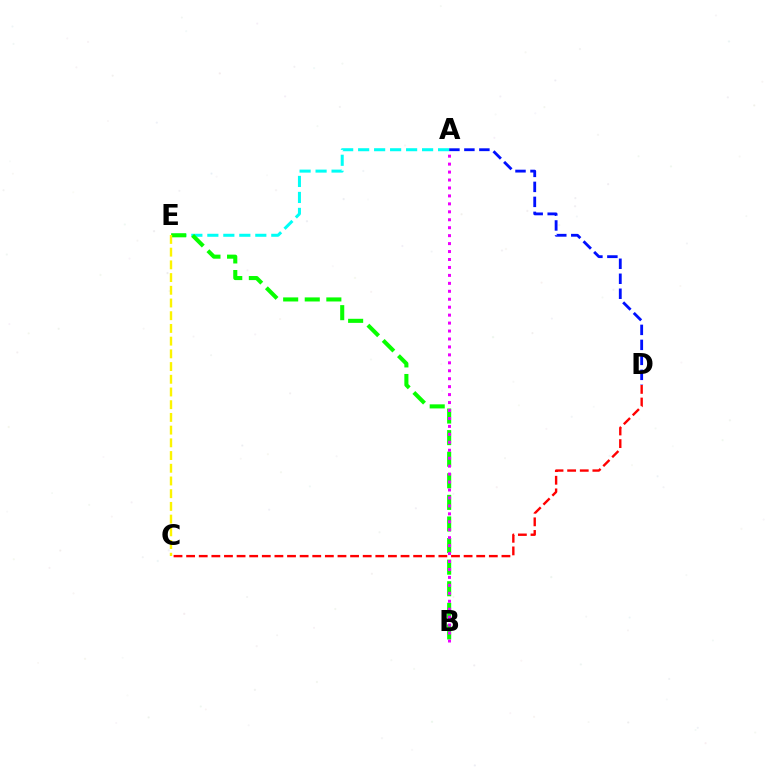{('A', 'E'): [{'color': '#00fff6', 'line_style': 'dashed', 'thickness': 2.17}], ('C', 'D'): [{'color': '#ff0000', 'line_style': 'dashed', 'thickness': 1.71}], ('B', 'E'): [{'color': '#08ff00', 'line_style': 'dashed', 'thickness': 2.93}], ('A', 'D'): [{'color': '#0010ff', 'line_style': 'dashed', 'thickness': 2.04}], ('A', 'B'): [{'color': '#ee00ff', 'line_style': 'dotted', 'thickness': 2.16}], ('C', 'E'): [{'color': '#fcf500', 'line_style': 'dashed', 'thickness': 1.73}]}